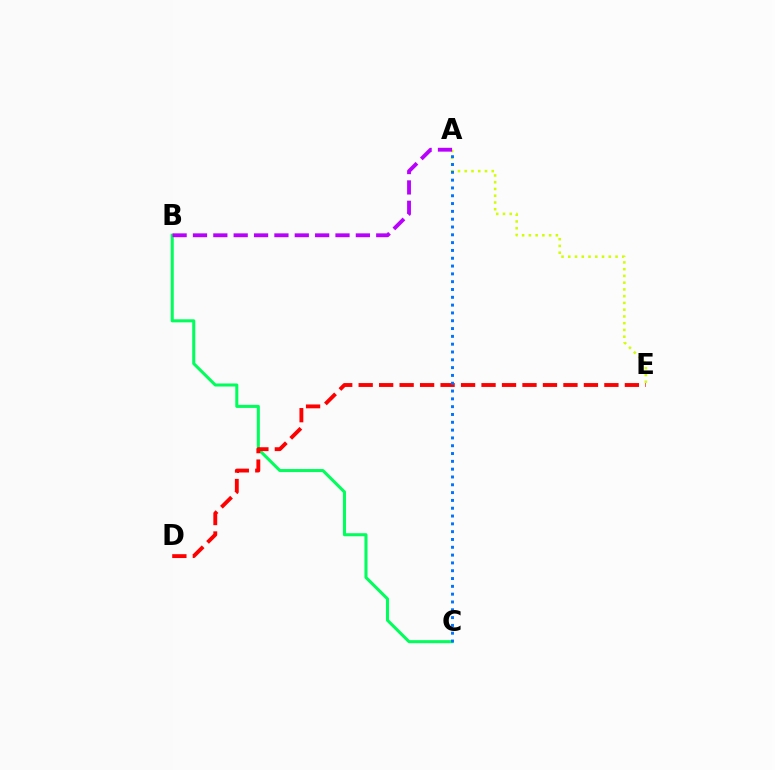{('A', 'E'): [{'color': '#d1ff00', 'line_style': 'dotted', 'thickness': 1.83}], ('B', 'C'): [{'color': '#00ff5c', 'line_style': 'solid', 'thickness': 2.19}], ('D', 'E'): [{'color': '#ff0000', 'line_style': 'dashed', 'thickness': 2.78}], ('A', 'C'): [{'color': '#0074ff', 'line_style': 'dotted', 'thickness': 2.12}], ('A', 'B'): [{'color': '#b900ff', 'line_style': 'dashed', 'thickness': 2.77}]}